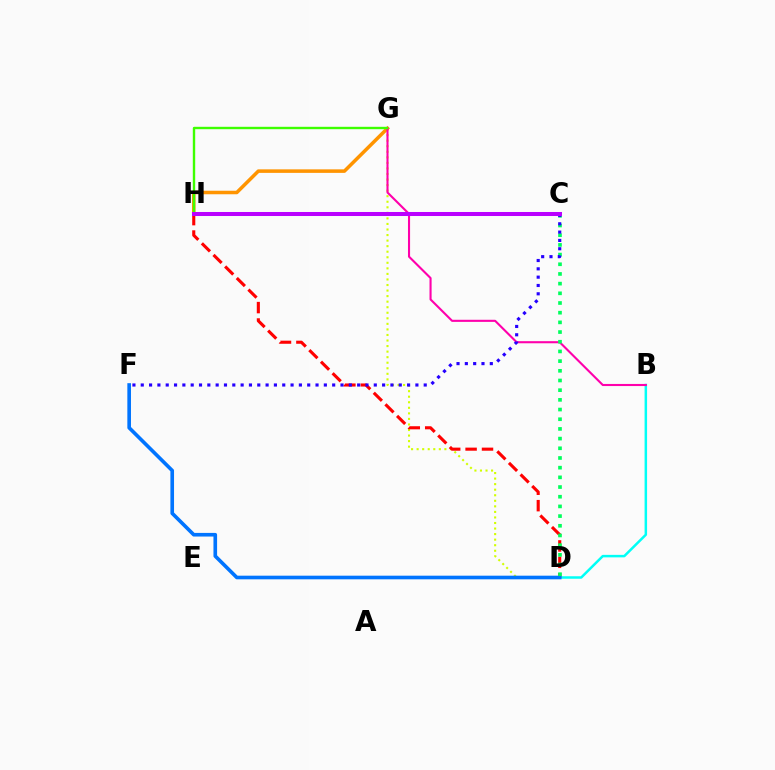{('B', 'D'): [{'color': '#00fff6', 'line_style': 'solid', 'thickness': 1.8}], ('D', 'G'): [{'color': '#d1ff00', 'line_style': 'dotted', 'thickness': 1.51}], ('G', 'H'): [{'color': '#ff9400', 'line_style': 'solid', 'thickness': 2.54}, {'color': '#3dff00', 'line_style': 'solid', 'thickness': 1.71}], ('B', 'G'): [{'color': '#ff00ac', 'line_style': 'solid', 'thickness': 1.51}], ('D', 'H'): [{'color': '#ff0000', 'line_style': 'dashed', 'thickness': 2.23}], ('D', 'F'): [{'color': '#0074ff', 'line_style': 'solid', 'thickness': 2.62}], ('C', 'D'): [{'color': '#00ff5c', 'line_style': 'dotted', 'thickness': 2.63}], ('C', 'F'): [{'color': '#2500ff', 'line_style': 'dotted', 'thickness': 2.26}], ('C', 'H'): [{'color': '#b900ff', 'line_style': 'solid', 'thickness': 2.9}]}